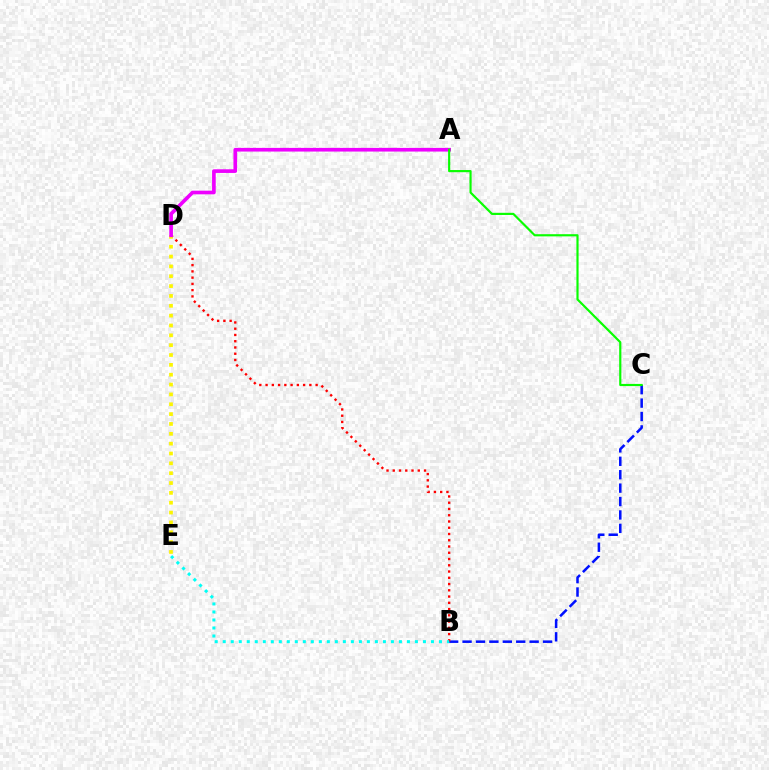{('B', 'C'): [{'color': '#0010ff', 'line_style': 'dashed', 'thickness': 1.82}], ('B', 'D'): [{'color': '#ff0000', 'line_style': 'dotted', 'thickness': 1.7}], ('B', 'E'): [{'color': '#00fff6', 'line_style': 'dotted', 'thickness': 2.18}], ('D', 'E'): [{'color': '#fcf500', 'line_style': 'dotted', 'thickness': 2.68}], ('A', 'D'): [{'color': '#ee00ff', 'line_style': 'solid', 'thickness': 2.63}], ('A', 'C'): [{'color': '#08ff00', 'line_style': 'solid', 'thickness': 1.56}]}